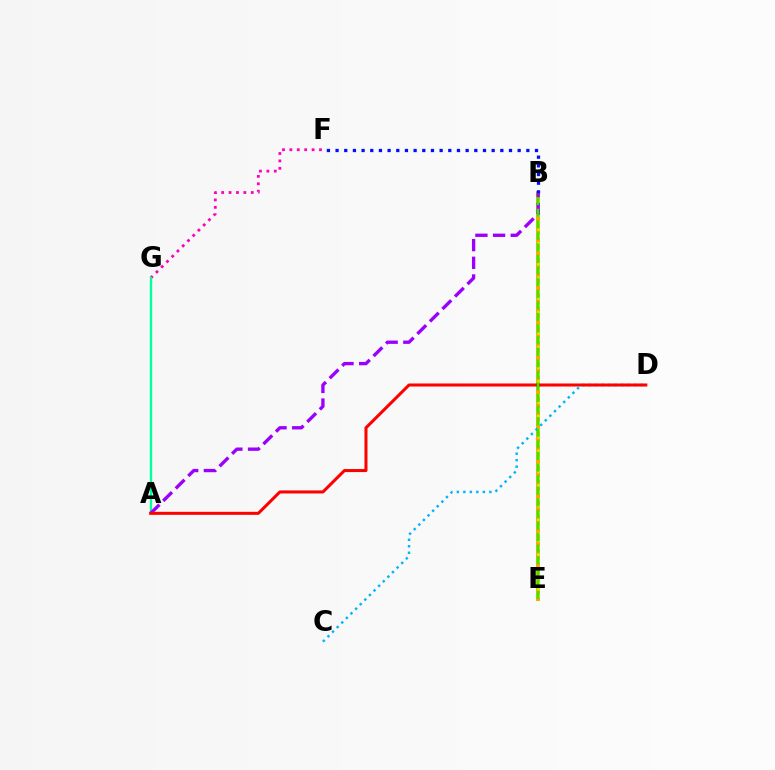{('B', 'E'): [{'color': '#ffa500', 'line_style': 'solid', 'thickness': 2.85}, {'color': '#b3ff00', 'line_style': 'dotted', 'thickness': 1.88}, {'color': '#08ff00', 'line_style': 'dashed', 'thickness': 1.57}], ('F', 'G'): [{'color': '#ff00bd', 'line_style': 'dotted', 'thickness': 2.01}], ('C', 'D'): [{'color': '#00b5ff', 'line_style': 'dotted', 'thickness': 1.77}], ('A', 'G'): [{'color': '#00ff9d', 'line_style': 'solid', 'thickness': 1.69}], ('A', 'B'): [{'color': '#9b00ff', 'line_style': 'dashed', 'thickness': 2.4}], ('A', 'D'): [{'color': '#ff0000', 'line_style': 'solid', 'thickness': 2.18}], ('B', 'F'): [{'color': '#0010ff', 'line_style': 'dotted', 'thickness': 2.36}]}